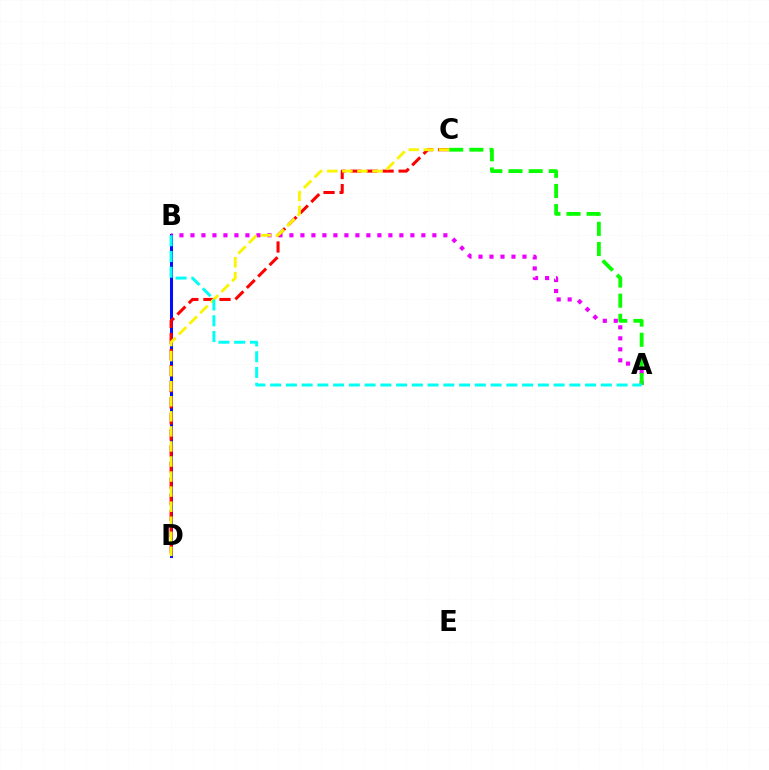{('B', 'D'): [{'color': '#0010ff', 'line_style': 'solid', 'thickness': 2.19}], ('A', 'B'): [{'color': '#ee00ff', 'line_style': 'dotted', 'thickness': 2.99}, {'color': '#00fff6', 'line_style': 'dashed', 'thickness': 2.14}], ('C', 'D'): [{'color': '#ff0000', 'line_style': 'dashed', 'thickness': 2.19}, {'color': '#fcf500', 'line_style': 'dashed', 'thickness': 2.05}], ('A', 'C'): [{'color': '#08ff00', 'line_style': 'dashed', 'thickness': 2.74}]}